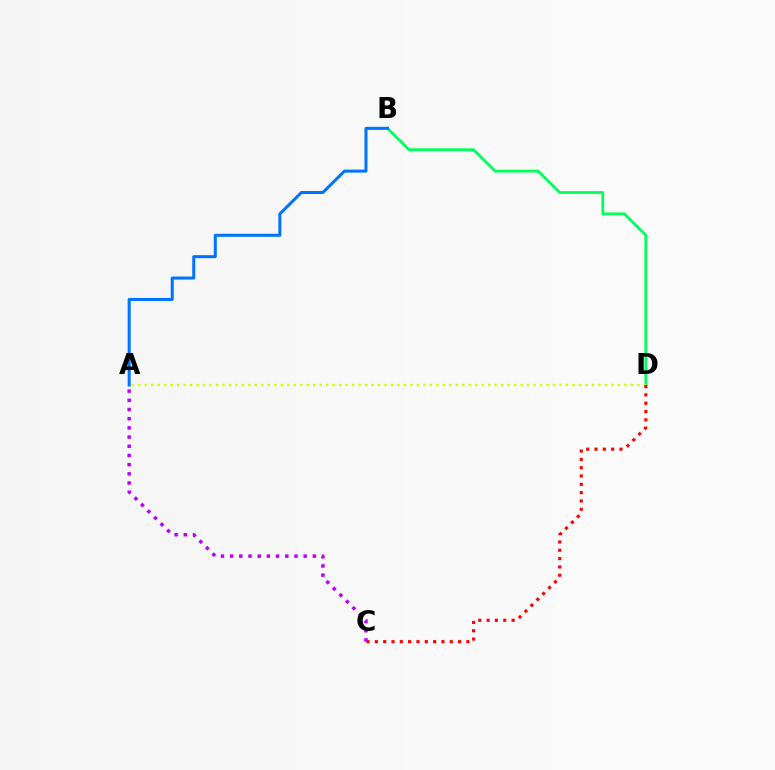{('B', 'D'): [{'color': '#00ff5c', 'line_style': 'solid', 'thickness': 2.03}], ('A', 'B'): [{'color': '#0074ff', 'line_style': 'solid', 'thickness': 2.18}], ('A', 'D'): [{'color': '#d1ff00', 'line_style': 'dotted', 'thickness': 1.76}], ('C', 'D'): [{'color': '#ff0000', 'line_style': 'dotted', 'thickness': 2.26}], ('A', 'C'): [{'color': '#b900ff', 'line_style': 'dotted', 'thickness': 2.5}]}